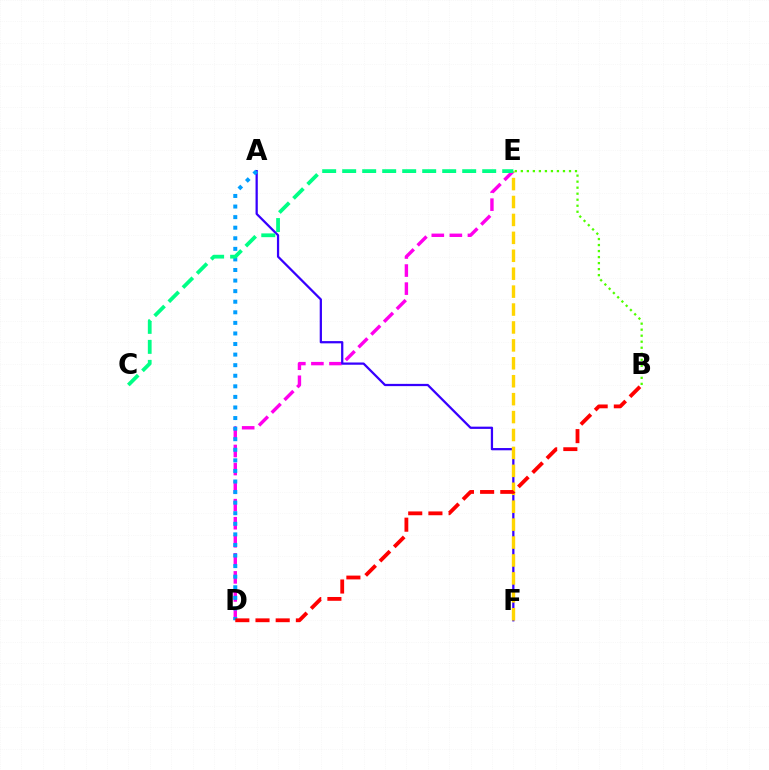{('D', 'E'): [{'color': '#ff00ed', 'line_style': 'dashed', 'thickness': 2.45}], ('A', 'F'): [{'color': '#3700ff', 'line_style': 'solid', 'thickness': 1.62}], ('E', 'F'): [{'color': '#ffd500', 'line_style': 'dashed', 'thickness': 2.43}], ('A', 'D'): [{'color': '#009eff', 'line_style': 'dotted', 'thickness': 2.87}], ('B', 'D'): [{'color': '#ff0000', 'line_style': 'dashed', 'thickness': 2.74}], ('B', 'E'): [{'color': '#4fff00', 'line_style': 'dotted', 'thickness': 1.64}], ('C', 'E'): [{'color': '#00ff86', 'line_style': 'dashed', 'thickness': 2.72}]}